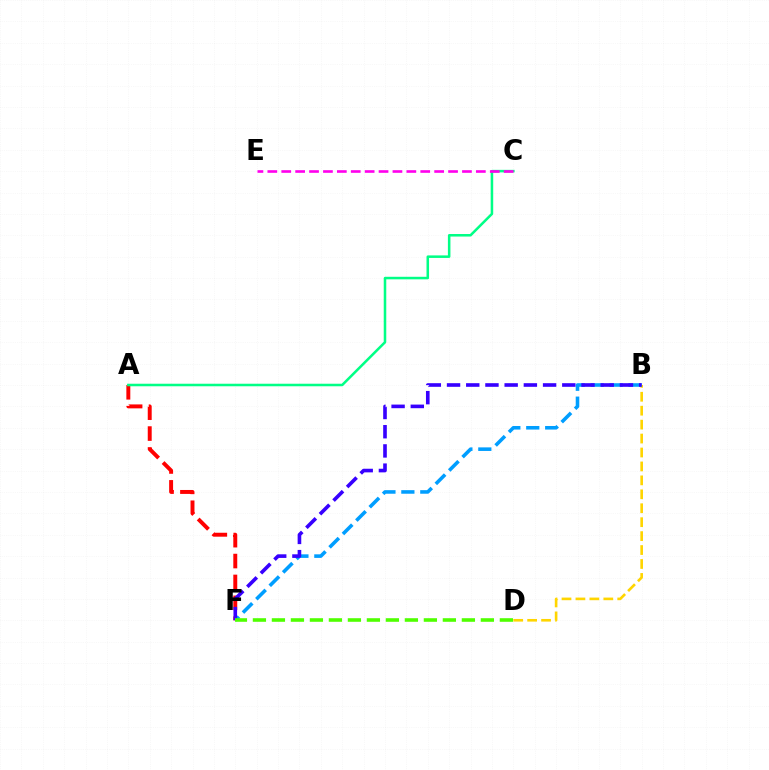{('B', 'D'): [{'color': '#ffd500', 'line_style': 'dashed', 'thickness': 1.89}], ('A', 'F'): [{'color': '#ff0000', 'line_style': 'dashed', 'thickness': 2.84}], ('A', 'C'): [{'color': '#00ff86', 'line_style': 'solid', 'thickness': 1.83}], ('B', 'F'): [{'color': '#009eff', 'line_style': 'dashed', 'thickness': 2.57}, {'color': '#3700ff', 'line_style': 'dashed', 'thickness': 2.61}], ('C', 'E'): [{'color': '#ff00ed', 'line_style': 'dashed', 'thickness': 1.89}], ('D', 'F'): [{'color': '#4fff00', 'line_style': 'dashed', 'thickness': 2.58}]}